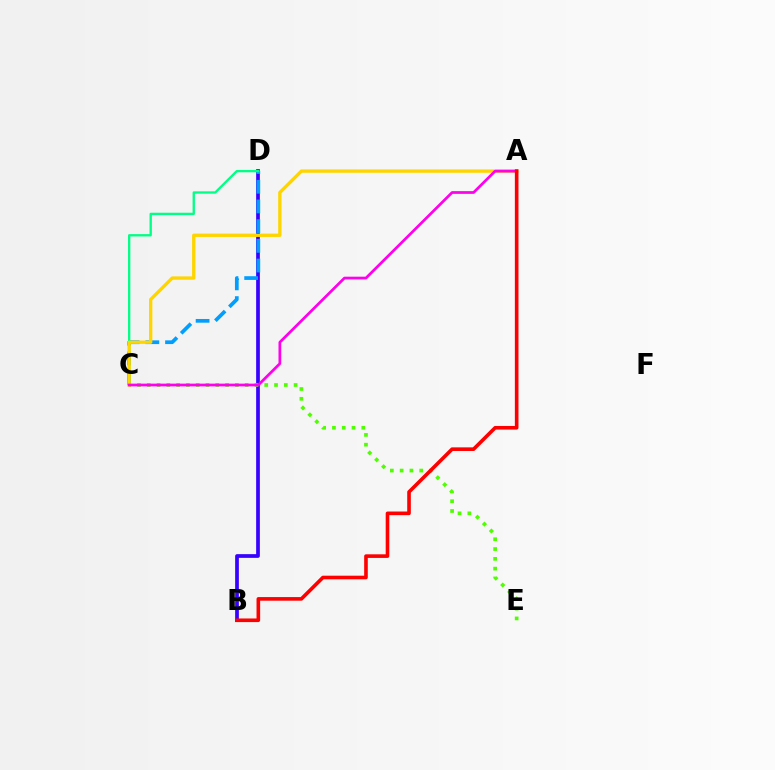{('B', 'D'): [{'color': '#3700ff', 'line_style': 'solid', 'thickness': 2.67}], ('C', 'D'): [{'color': '#009eff', 'line_style': 'dashed', 'thickness': 2.68}, {'color': '#00ff86', 'line_style': 'solid', 'thickness': 1.68}], ('C', 'E'): [{'color': '#4fff00', 'line_style': 'dotted', 'thickness': 2.66}], ('A', 'C'): [{'color': '#ffd500', 'line_style': 'solid', 'thickness': 2.4}, {'color': '#ff00ed', 'line_style': 'solid', 'thickness': 1.97}], ('A', 'B'): [{'color': '#ff0000', 'line_style': 'solid', 'thickness': 2.6}]}